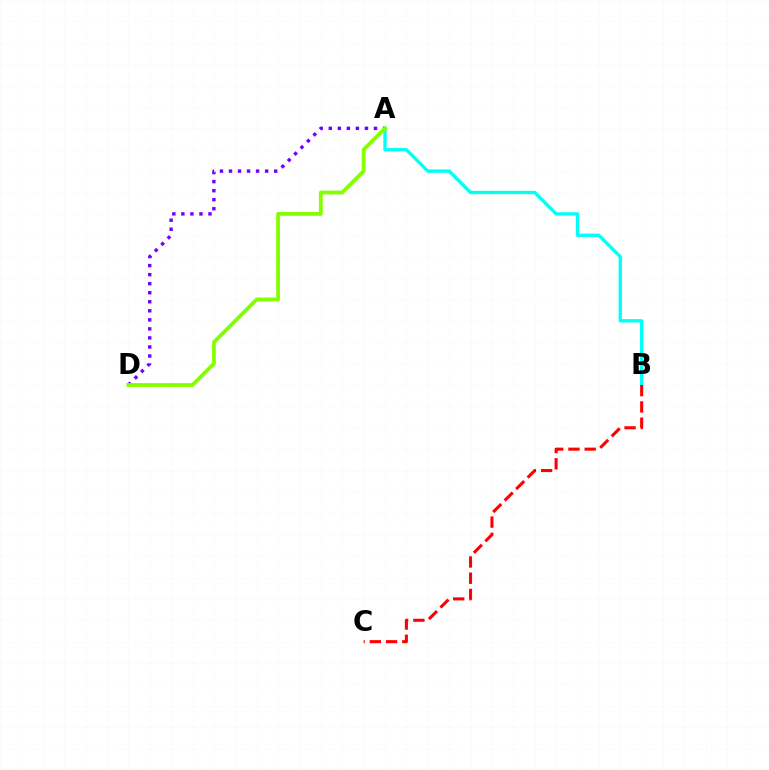{('A', 'B'): [{'color': '#00fff6', 'line_style': 'solid', 'thickness': 2.4}], ('A', 'D'): [{'color': '#7200ff', 'line_style': 'dotted', 'thickness': 2.46}, {'color': '#84ff00', 'line_style': 'solid', 'thickness': 2.75}], ('B', 'C'): [{'color': '#ff0000', 'line_style': 'dashed', 'thickness': 2.21}]}